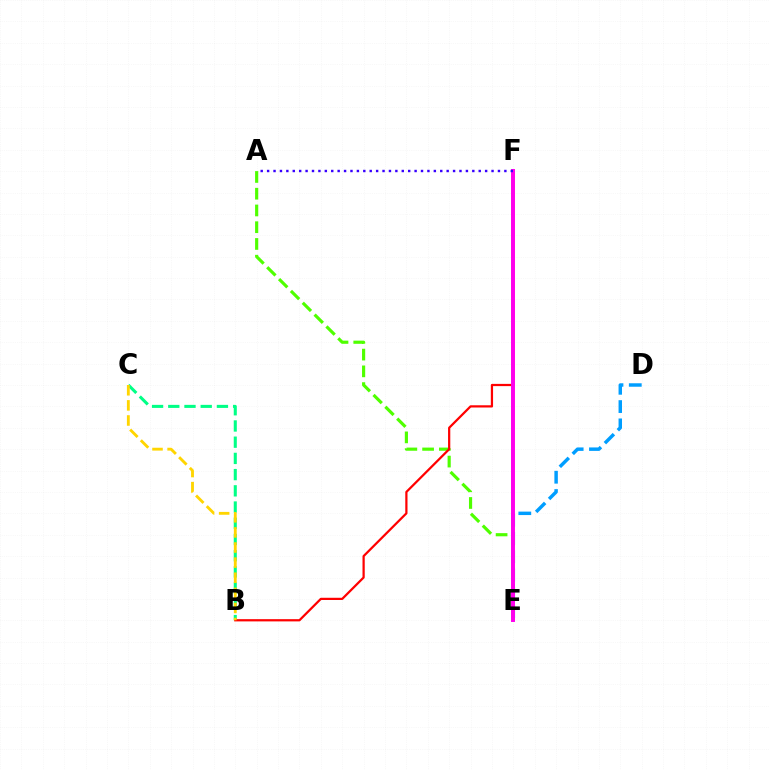{('D', 'E'): [{'color': '#009eff', 'line_style': 'dashed', 'thickness': 2.49}], ('A', 'E'): [{'color': '#4fff00', 'line_style': 'dashed', 'thickness': 2.28}], ('B', 'C'): [{'color': '#00ff86', 'line_style': 'dashed', 'thickness': 2.2}, {'color': '#ffd500', 'line_style': 'dashed', 'thickness': 2.05}], ('B', 'F'): [{'color': '#ff0000', 'line_style': 'solid', 'thickness': 1.61}], ('E', 'F'): [{'color': '#ff00ed', 'line_style': 'solid', 'thickness': 2.84}], ('A', 'F'): [{'color': '#3700ff', 'line_style': 'dotted', 'thickness': 1.74}]}